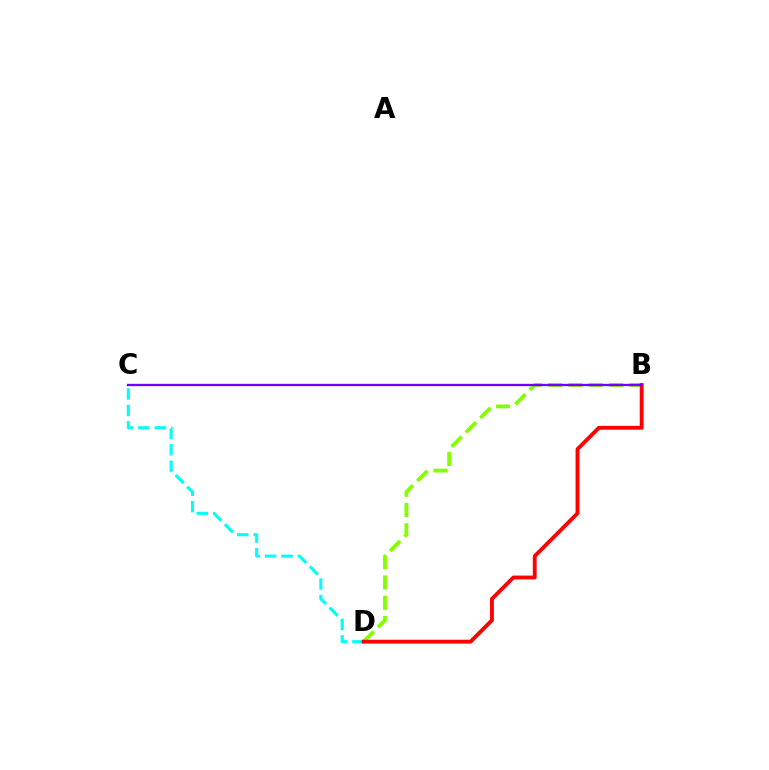{('B', 'D'): [{'color': '#84ff00', 'line_style': 'dashed', 'thickness': 2.76}, {'color': '#ff0000', 'line_style': 'solid', 'thickness': 2.77}], ('C', 'D'): [{'color': '#00fff6', 'line_style': 'dashed', 'thickness': 2.23}], ('B', 'C'): [{'color': '#7200ff', 'line_style': 'solid', 'thickness': 1.67}]}